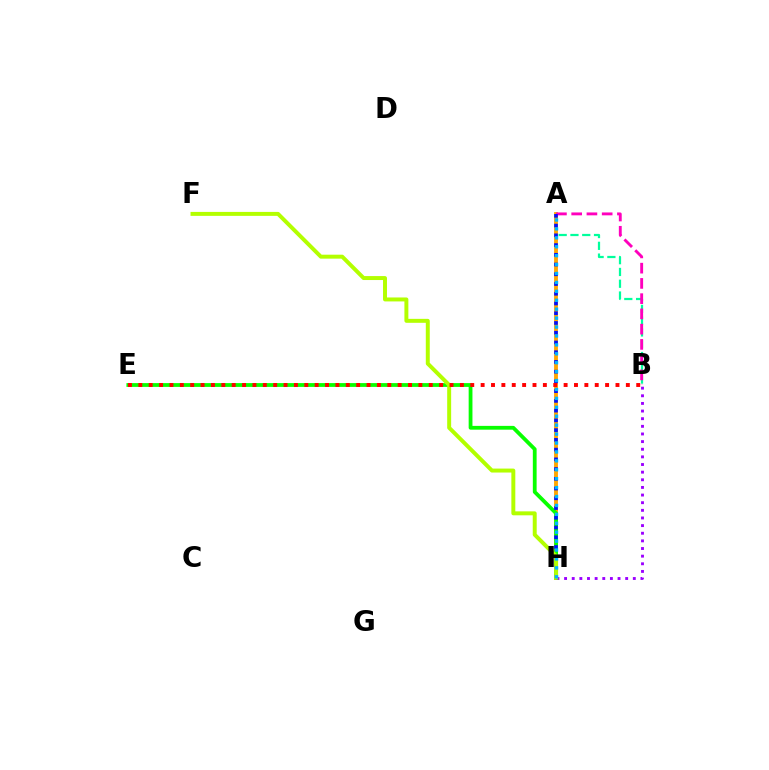{('A', 'B'): [{'color': '#00ff9d', 'line_style': 'dashed', 'thickness': 1.6}, {'color': '#ff00bd', 'line_style': 'dashed', 'thickness': 2.07}], ('A', 'H'): [{'color': '#ffa500', 'line_style': 'solid', 'thickness': 2.77}, {'color': '#0010ff', 'line_style': 'dotted', 'thickness': 2.65}, {'color': '#00b5ff', 'line_style': 'dotted', 'thickness': 2.42}], ('B', 'H'): [{'color': '#9b00ff', 'line_style': 'dotted', 'thickness': 2.07}], ('E', 'H'): [{'color': '#08ff00', 'line_style': 'solid', 'thickness': 2.73}], ('F', 'H'): [{'color': '#b3ff00', 'line_style': 'solid', 'thickness': 2.85}], ('B', 'E'): [{'color': '#ff0000', 'line_style': 'dotted', 'thickness': 2.82}]}